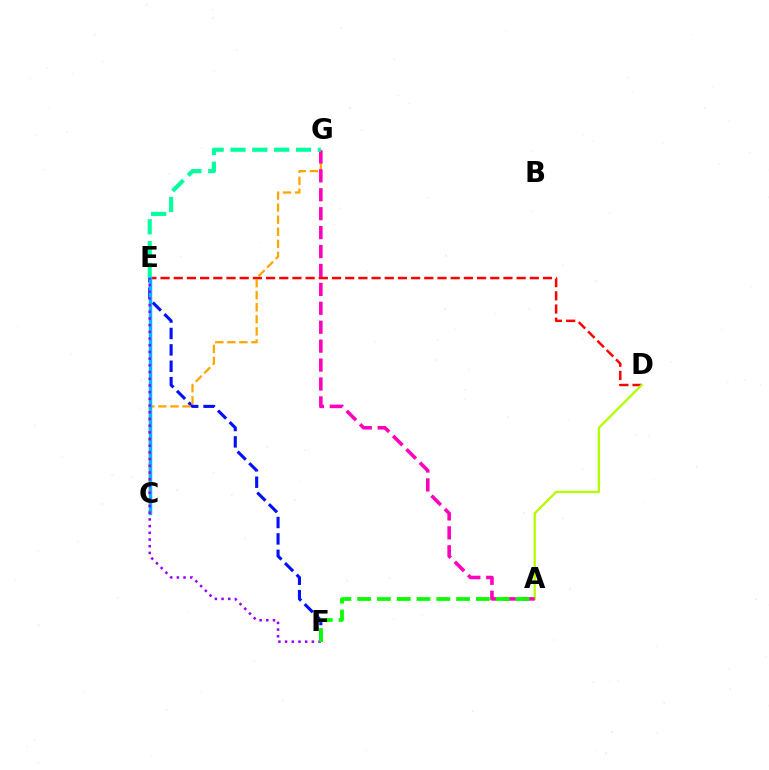{('E', 'F'): [{'color': '#0010ff', 'line_style': 'dashed', 'thickness': 2.23}, {'color': '#9b00ff', 'line_style': 'dotted', 'thickness': 1.82}], ('D', 'E'): [{'color': '#ff0000', 'line_style': 'dashed', 'thickness': 1.79}], ('A', 'D'): [{'color': '#b3ff00', 'line_style': 'solid', 'thickness': 1.67}], ('C', 'G'): [{'color': '#ffa500', 'line_style': 'dashed', 'thickness': 1.64}], ('A', 'G'): [{'color': '#ff00bd', 'line_style': 'dashed', 'thickness': 2.57}], ('E', 'G'): [{'color': '#00ff9d', 'line_style': 'dashed', 'thickness': 2.97}], ('C', 'E'): [{'color': '#00b5ff', 'line_style': 'solid', 'thickness': 2.48}], ('A', 'F'): [{'color': '#08ff00', 'line_style': 'dashed', 'thickness': 2.69}]}